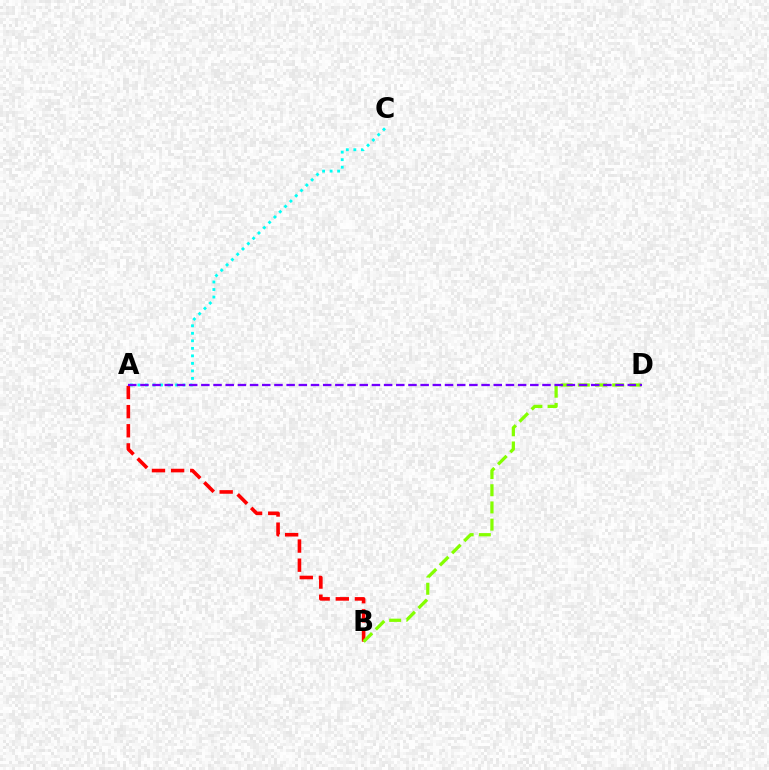{('A', 'B'): [{'color': '#ff0000', 'line_style': 'dashed', 'thickness': 2.6}], ('B', 'D'): [{'color': '#84ff00', 'line_style': 'dashed', 'thickness': 2.34}], ('A', 'C'): [{'color': '#00fff6', 'line_style': 'dotted', 'thickness': 2.04}], ('A', 'D'): [{'color': '#7200ff', 'line_style': 'dashed', 'thickness': 1.66}]}